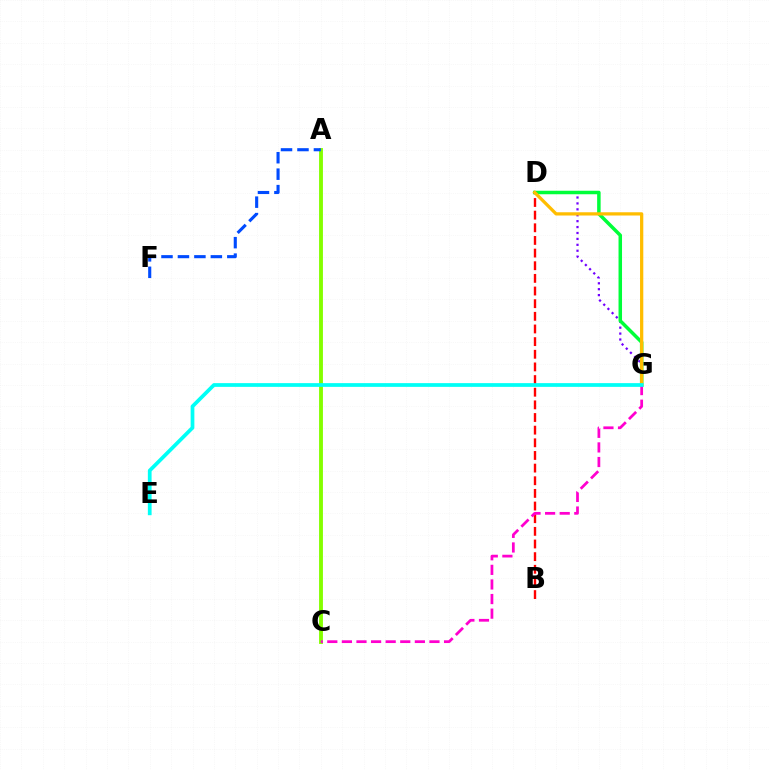{('B', 'D'): [{'color': '#ff0000', 'line_style': 'dashed', 'thickness': 1.72}], ('D', 'G'): [{'color': '#7200ff', 'line_style': 'dotted', 'thickness': 1.61}, {'color': '#00ff39', 'line_style': 'solid', 'thickness': 2.52}, {'color': '#ffbd00', 'line_style': 'solid', 'thickness': 2.35}], ('A', 'C'): [{'color': '#84ff00', 'line_style': 'solid', 'thickness': 2.79}], ('C', 'G'): [{'color': '#ff00cf', 'line_style': 'dashed', 'thickness': 1.98}], ('E', 'G'): [{'color': '#00fff6', 'line_style': 'solid', 'thickness': 2.69}], ('A', 'F'): [{'color': '#004bff', 'line_style': 'dashed', 'thickness': 2.24}]}